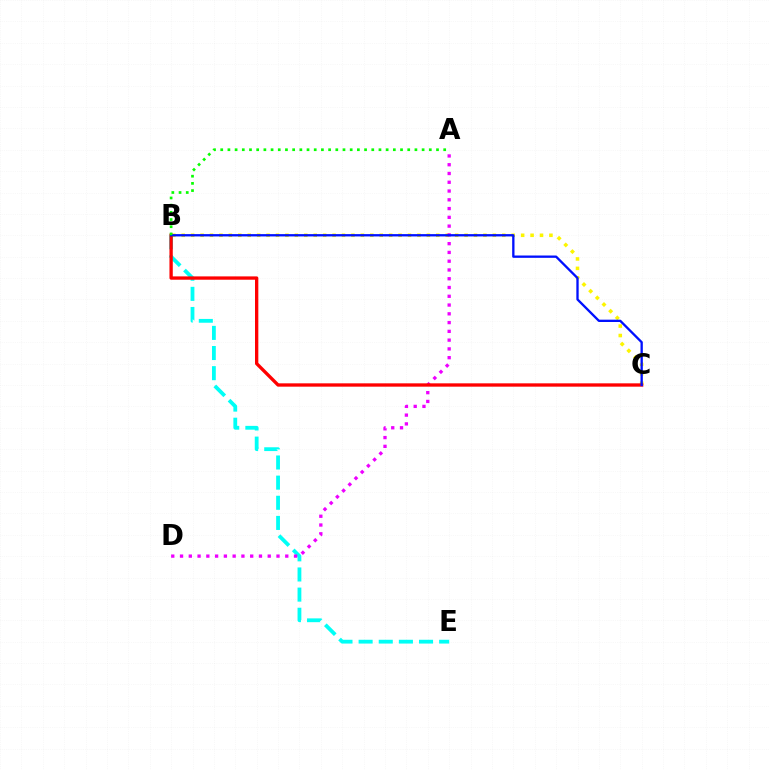{('B', 'E'): [{'color': '#00fff6', 'line_style': 'dashed', 'thickness': 2.74}], ('B', 'C'): [{'color': '#fcf500', 'line_style': 'dotted', 'thickness': 2.56}, {'color': '#ff0000', 'line_style': 'solid', 'thickness': 2.4}, {'color': '#0010ff', 'line_style': 'solid', 'thickness': 1.67}], ('A', 'D'): [{'color': '#ee00ff', 'line_style': 'dotted', 'thickness': 2.38}], ('A', 'B'): [{'color': '#08ff00', 'line_style': 'dotted', 'thickness': 1.95}]}